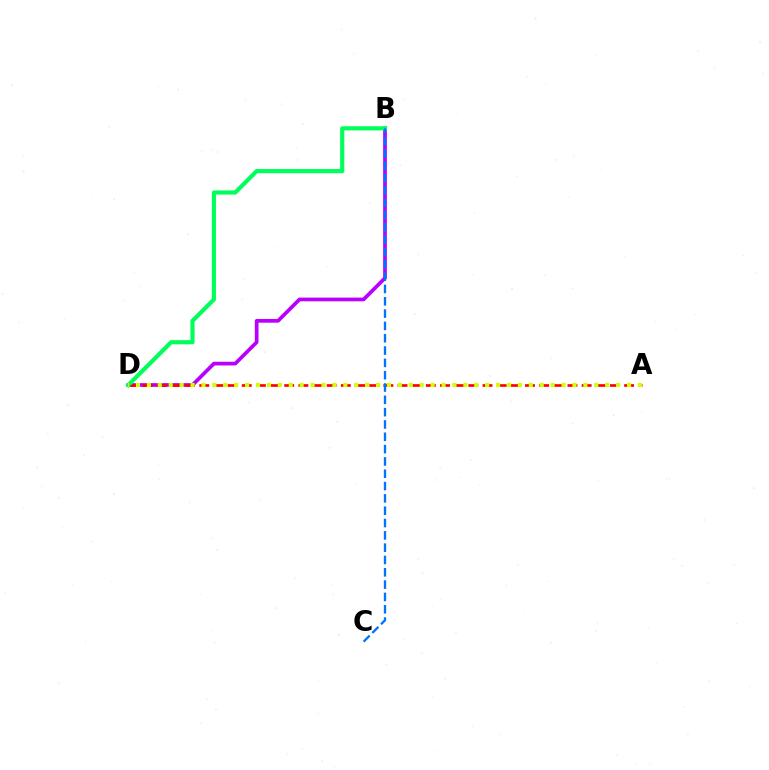{('B', 'D'): [{'color': '#b900ff', 'line_style': 'solid', 'thickness': 2.68}, {'color': '#00ff5c', 'line_style': 'solid', 'thickness': 3.0}], ('A', 'D'): [{'color': '#ff0000', 'line_style': 'dashed', 'thickness': 1.92}, {'color': '#d1ff00', 'line_style': 'dotted', 'thickness': 2.96}], ('B', 'C'): [{'color': '#0074ff', 'line_style': 'dashed', 'thickness': 1.67}]}